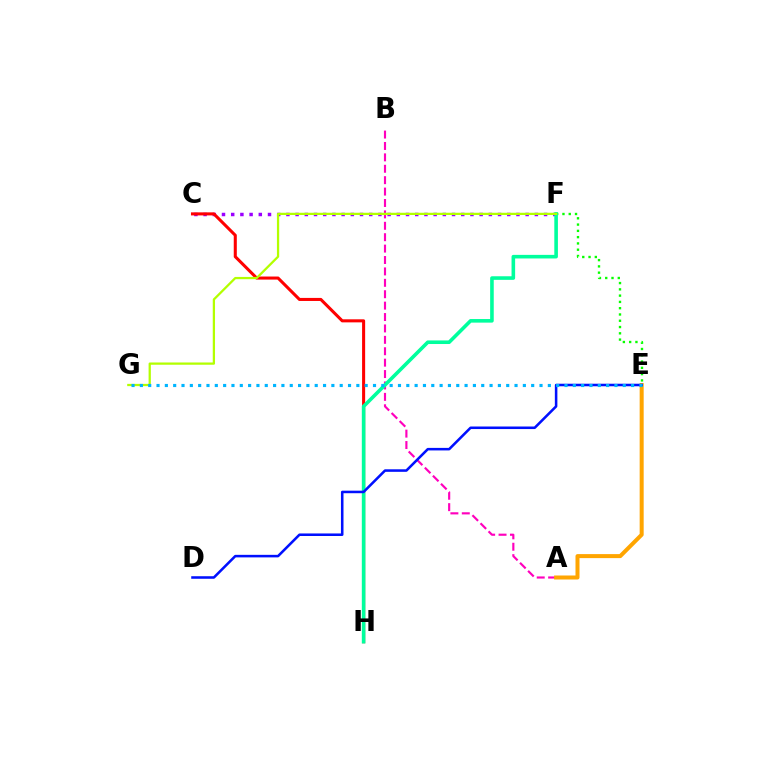{('C', 'F'): [{'color': '#9b00ff', 'line_style': 'dotted', 'thickness': 2.5}], ('E', 'F'): [{'color': '#08ff00', 'line_style': 'dotted', 'thickness': 1.71}], ('A', 'B'): [{'color': '#ff00bd', 'line_style': 'dashed', 'thickness': 1.55}], ('C', 'H'): [{'color': '#ff0000', 'line_style': 'solid', 'thickness': 2.2}], ('A', 'E'): [{'color': '#ffa500', 'line_style': 'solid', 'thickness': 2.89}], ('F', 'H'): [{'color': '#00ff9d', 'line_style': 'solid', 'thickness': 2.59}], ('D', 'E'): [{'color': '#0010ff', 'line_style': 'solid', 'thickness': 1.83}], ('F', 'G'): [{'color': '#b3ff00', 'line_style': 'solid', 'thickness': 1.63}], ('E', 'G'): [{'color': '#00b5ff', 'line_style': 'dotted', 'thickness': 2.26}]}